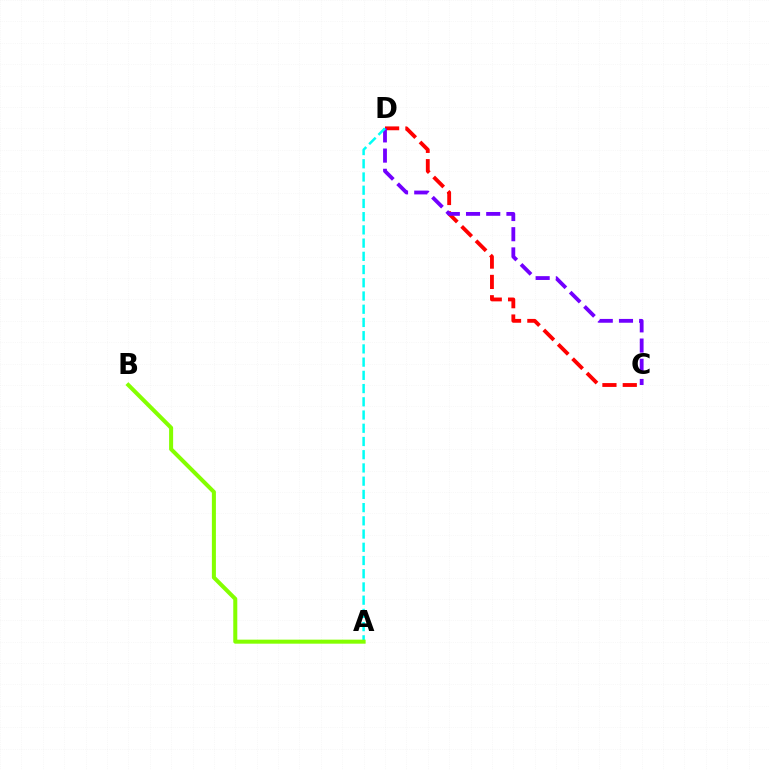{('C', 'D'): [{'color': '#ff0000', 'line_style': 'dashed', 'thickness': 2.76}, {'color': '#7200ff', 'line_style': 'dashed', 'thickness': 2.75}], ('A', 'D'): [{'color': '#00fff6', 'line_style': 'dashed', 'thickness': 1.8}], ('A', 'B'): [{'color': '#84ff00', 'line_style': 'solid', 'thickness': 2.9}]}